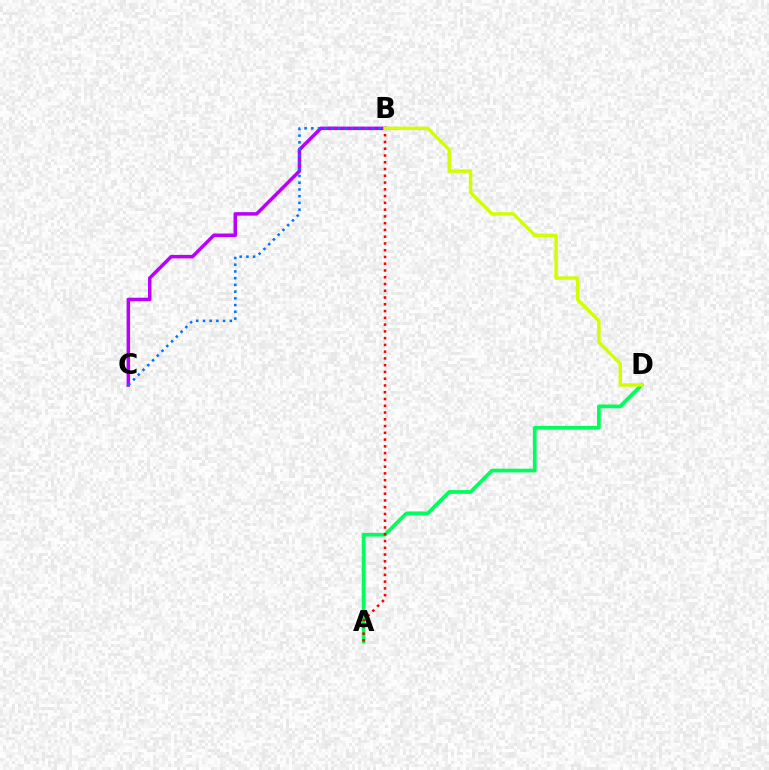{('B', 'C'): [{'color': '#b900ff', 'line_style': 'solid', 'thickness': 2.52}, {'color': '#0074ff', 'line_style': 'dotted', 'thickness': 1.83}], ('A', 'D'): [{'color': '#00ff5c', 'line_style': 'solid', 'thickness': 2.68}], ('A', 'B'): [{'color': '#ff0000', 'line_style': 'dotted', 'thickness': 1.84}], ('B', 'D'): [{'color': '#d1ff00', 'line_style': 'solid', 'thickness': 2.48}]}